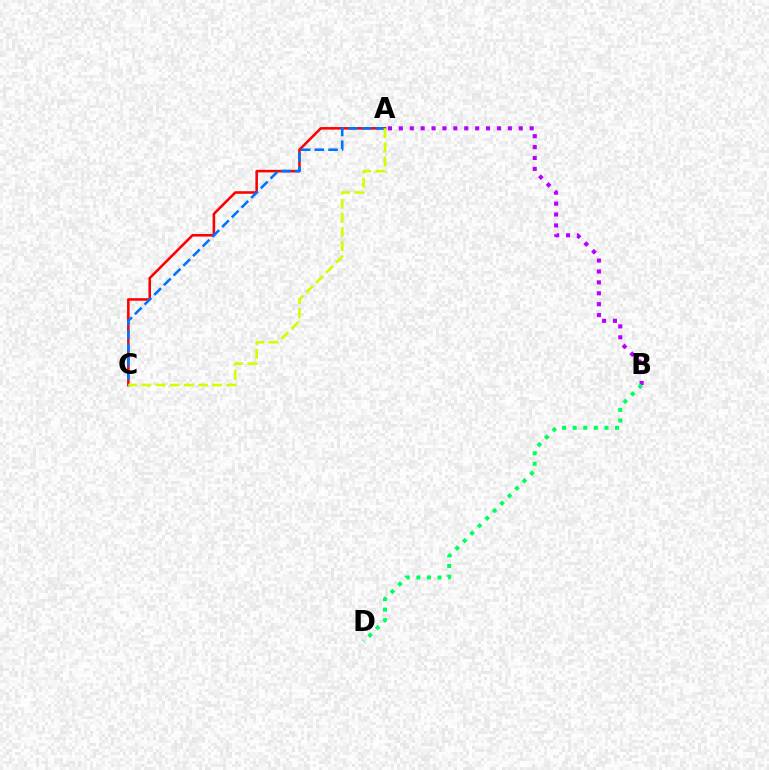{('A', 'C'): [{'color': '#ff0000', 'line_style': 'solid', 'thickness': 1.86}, {'color': '#0074ff', 'line_style': 'dashed', 'thickness': 1.86}, {'color': '#d1ff00', 'line_style': 'dashed', 'thickness': 1.92}], ('A', 'B'): [{'color': '#b900ff', 'line_style': 'dotted', 'thickness': 2.96}], ('B', 'D'): [{'color': '#00ff5c', 'line_style': 'dotted', 'thickness': 2.88}]}